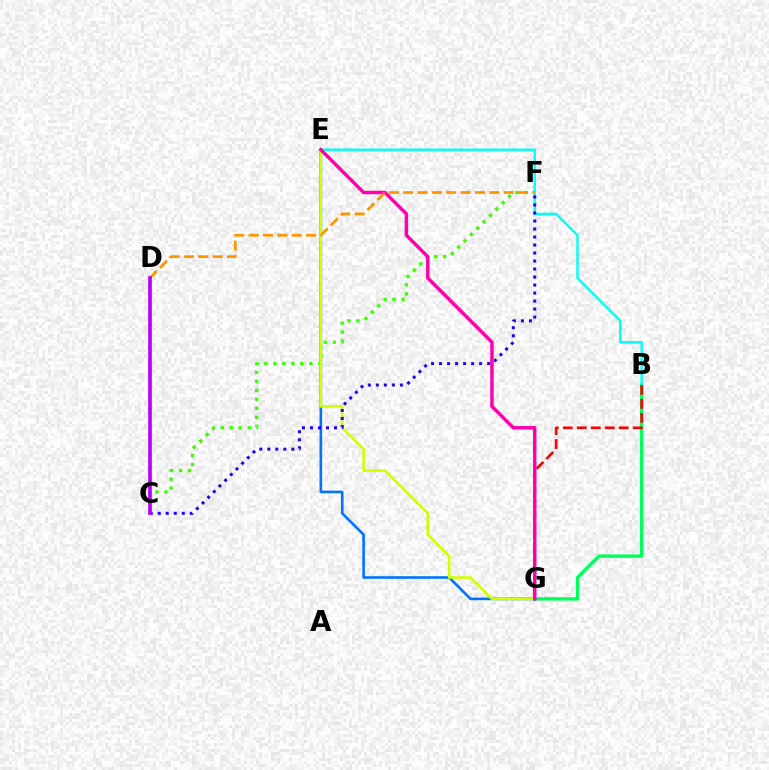{('B', 'G'): [{'color': '#00ff5c', 'line_style': 'solid', 'thickness': 2.42}, {'color': '#ff0000', 'line_style': 'dashed', 'thickness': 1.9}], ('E', 'G'): [{'color': '#0074ff', 'line_style': 'solid', 'thickness': 1.89}, {'color': '#d1ff00', 'line_style': 'solid', 'thickness': 1.85}, {'color': '#ff00ac', 'line_style': 'solid', 'thickness': 2.49}], ('C', 'F'): [{'color': '#3dff00', 'line_style': 'dotted', 'thickness': 2.44}, {'color': '#2500ff', 'line_style': 'dotted', 'thickness': 2.18}], ('B', 'E'): [{'color': '#00fff6', 'line_style': 'solid', 'thickness': 1.73}], ('D', 'F'): [{'color': '#ff9400', 'line_style': 'dashed', 'thickness': 1.95}], ('C', 'D'): [{'color': '#b900ff', 'line_style': 'solid', 'thickness': 2.65}]}